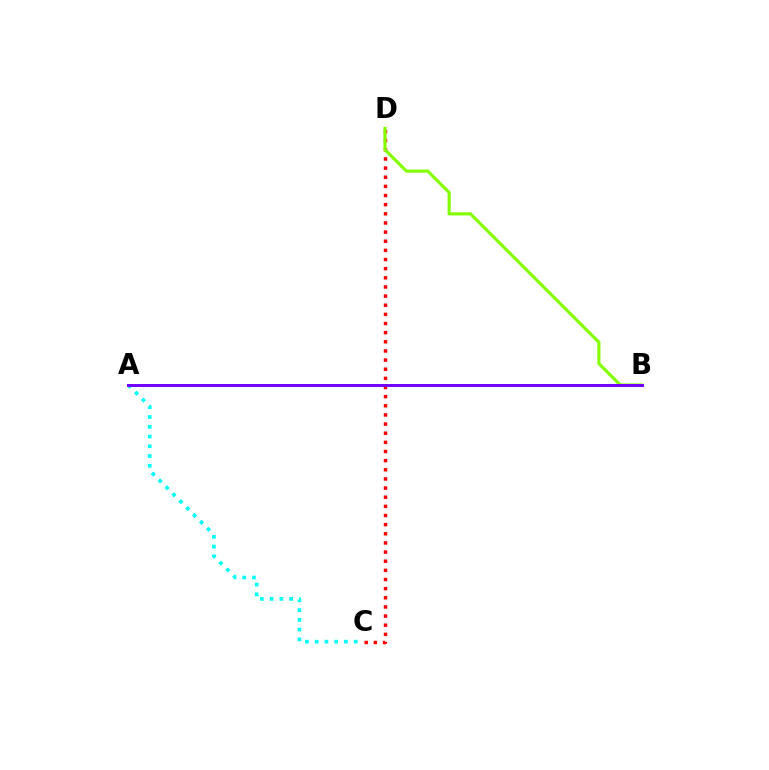{('C', 'D'): [{'color': '#ff0000', 'line_style': 'dotted', 'thickness': 2.48}], ('B', 'D'): [{'color': '#84ff00', 'line_style': 'solid', 'thickness': 2.26}], ('A', 'C'): [{'color': '#00fff6', 'line_style': 'dotted', 'thickness': 2.65}], ('A', 'B'): [{'color': '#7200ff', 'line_style': 'solid', 'thickness': 2.13}]}